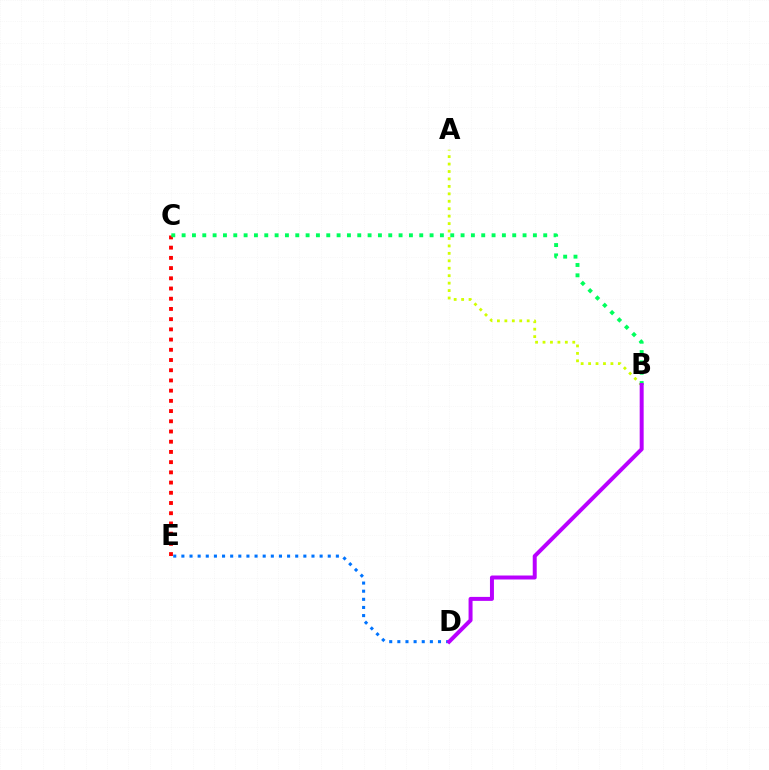{('D', 'E'): [{'color': '#0074ff', 'line_style': 'dotted', 'thickness': 2.21}], ('A', 'B'): [{'color': '#d1ff00', 'line_style': 'dotted', 'thickness': 2.02}], ('C', 'E'): [{'color': '#ff0000', 'line_style': 'dotted', 'thickness': 2.78}], ('B', 'C'): [{'color': '#00ff5c', 'line_style': 'dotted', 'thickness': 2.81}], ('B', 'D'): [{'color': '#b900ff', 'line_style': 'solid', 'thickness': 2.86}]}